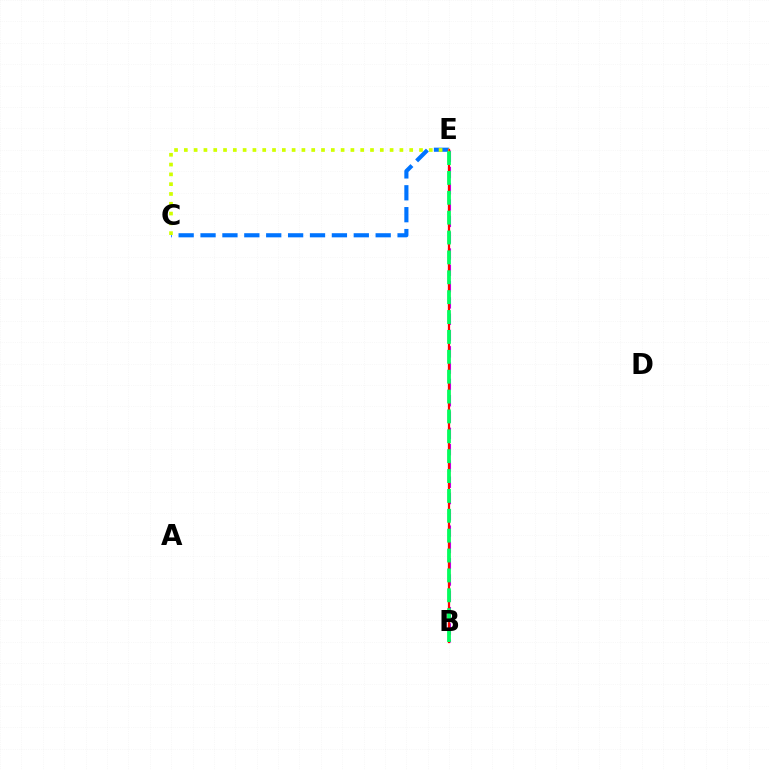{('C', 'E'): [{'color': '#0074ff', 'line_style': 'dashed', 'thickness': 2.97}, {'color': '#d1ff00', 'line_style': 'dotted', 'thickness': 2.66}], ('B', 'E'): [{'color': '#b900ff', 'line_style': 'dashed', 'thickness': 2.21}, {'color': '#ff0000', 'line_style': 'solid', 'thickness': 1.62}, {'color': '#00ff5c', 'line_style': 'dashed', 'thickness': 2.7}]}